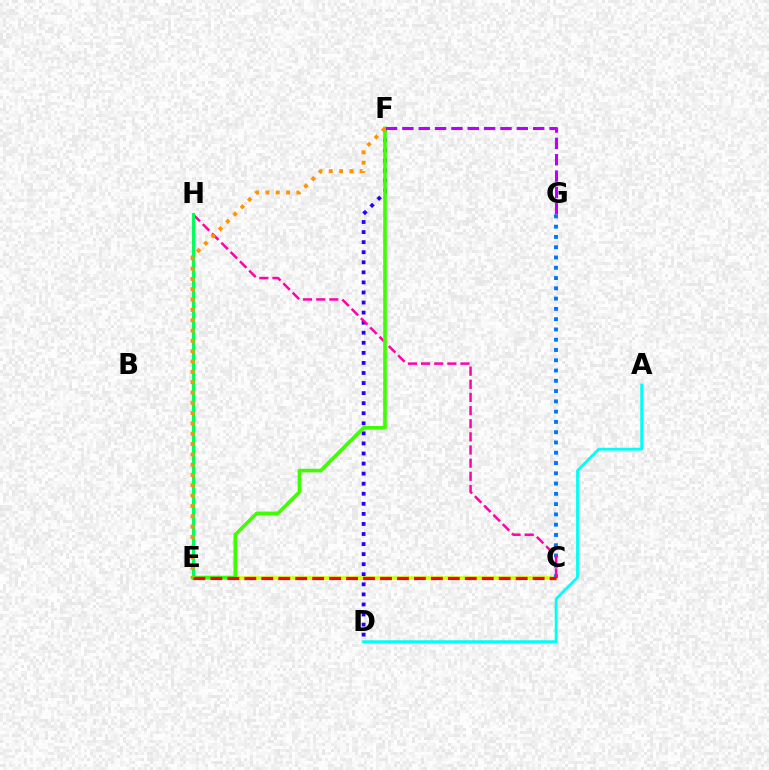{('D', 'F'): [{'color': '#2500ff', 'line_style': 'dotted', 'thickness': 2.73}], ('C', 'E'): [{'color': '#d1ff00', 'line_style': 'solid', 'thickness': 2.57}, {'color': '#ff0000', 'line_style': 'dashed', 'thickness': 2.3}], ('C', 'G'): [{'color': '#0074ff', 'line_style': 'dotted', 'thickness': 2.79}], ('C', 'H'): [{'color': '#ff00ac', 'line_style': 'dashed', 'thickness': 1.79}], ('A', 'D'): [{'color': '#00fff6', 'line_style': 'solid', 'thickness': 2.04}], ('E', 'H'): [{'color': '#00ff5c', 'line_style': 'solid', 'thickness': 2.29}], ('E', 'F'): [{'color': '#3dff00', 'line_style': 'solid', 'thickness': 2.59}, {'color': '#ff9400', 'line_style': 'dotted', 'thickness': 2.8}], ('F', 'G'): [{'color': '#b900ff', 'line_style': 'dashed', 'thickness': 2.22}]}